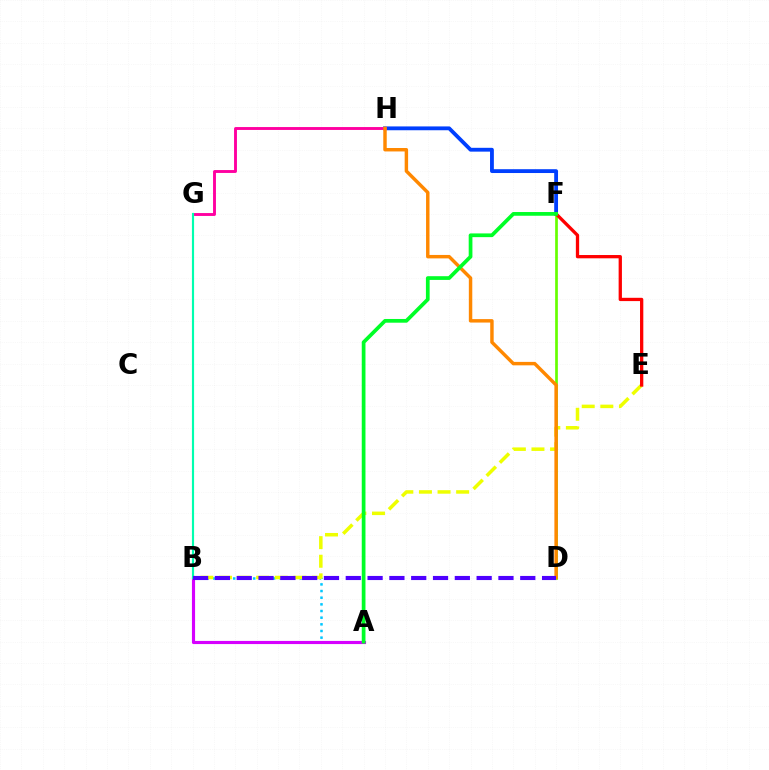{('F', 'H'): [{'color': '#003fff', 'line_style': 'solid', 'thickness': 2.75}], ('G', 'H'): [{'color': '#ff00a0', 'line_style': 'solid', 'thickness': 2.08}], ('A', 'B'): [{'color': '#00c7ff', 'line_style': 'dotted', 'thickness': 1.81}, {'color': '#d600ff', 'line_style': 'solid', 'thickness': 2.26}], ('B', 'E'): [{'color': '#eeff00', 'line_style': 'dashed', 'thickness': 2.53}], ('B', 'G'): [{'color': '#00ffaf', 'line_style': 'solid', 'thickness': 1.55}], ('D', 'F'): [{'color': '#66ff00', 'line_style': 'solid', 'thickness': 1.95}], ('E', 'F'): [{'color': '#ff0000', 'line_style': 'solid', 'thickness': 2.37}], ('D', 'H'): [{'color': '#ff8800', 'line_style': 'solid', 'thickness': 2.48}], ('B', 'D'): [{'color': '#4f00ff', 'line_style': 'dashed', 'thickness': 2.96}], ('A', 'F'): [{'color': '#00ff27', 'line_style': 'solid', 'thickness': 2.68}]}